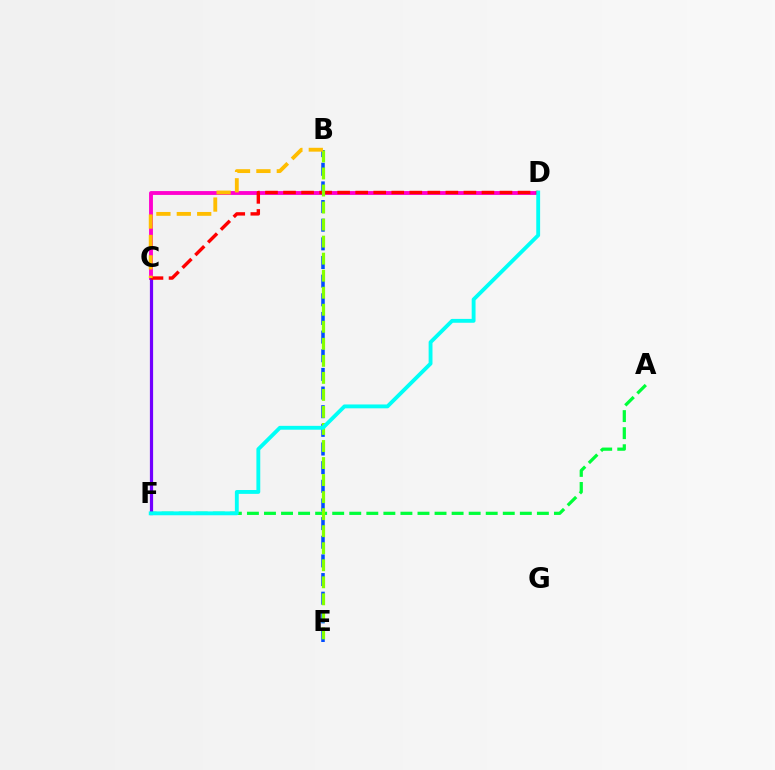{('A', 'F'): [{'color': '#00ff39', 'line_style': 'dashed', 'thickness': 2.32}], ('C', 'D'): [{'color': '#ff00cf', 'line_style': 'solid', 'thickness': 2.78}, {'color': '#ff0000', 'line_style': 'dashed', 'thickness': 2.45}], ('C', 'F'): [{'color': '#7200ff', 'line_style': 'solid', 'thickness': 2.31}], ('B', 'E'): [{'color': '#004bff', 'line_style': 'dashed', 'thickness': 2.53}, {'color': '#84ff00', 'line_style': 'dashed', 'thickness': 2.31}], ('D', 'F'): [{'color': '#00fff6', 'line_style': 'solid', 'thickness': 2.78}], ('B', 'C'): [{'color': '#ffbd00', 'line_style': 'dashed', 'thickness': 2.77}]}